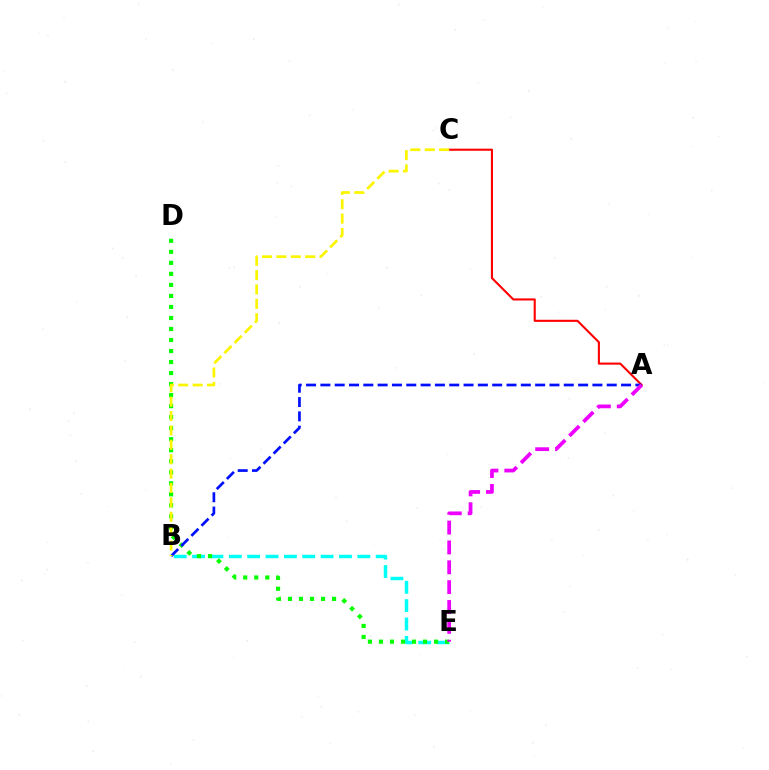{('B', 'E'): [{'color': '#00fff6', 'line_style': 'dashed', 'thickness': 2.49}], ('D', 'E'): [{'color': '#08ff00', 'line_style': 'dotted', 'thickness': 2.99}], ('A', 'C'): [{'color': '#ff0000', 'line_style': 'solid', 'thickness': 1.51}], ('A', 'B'): [{'color': '#0010ff', 'line_style': 'dashed', 'thickness': 1.95}], ('B', 'C'): [{'color': '#fcf500', 'line_style': 'dashed', 'thickness': 1.95}], ('A', 'E'): [{'color': '#ee00ff', 'line_style': 'dashed', 'thickness': 2.7}]}